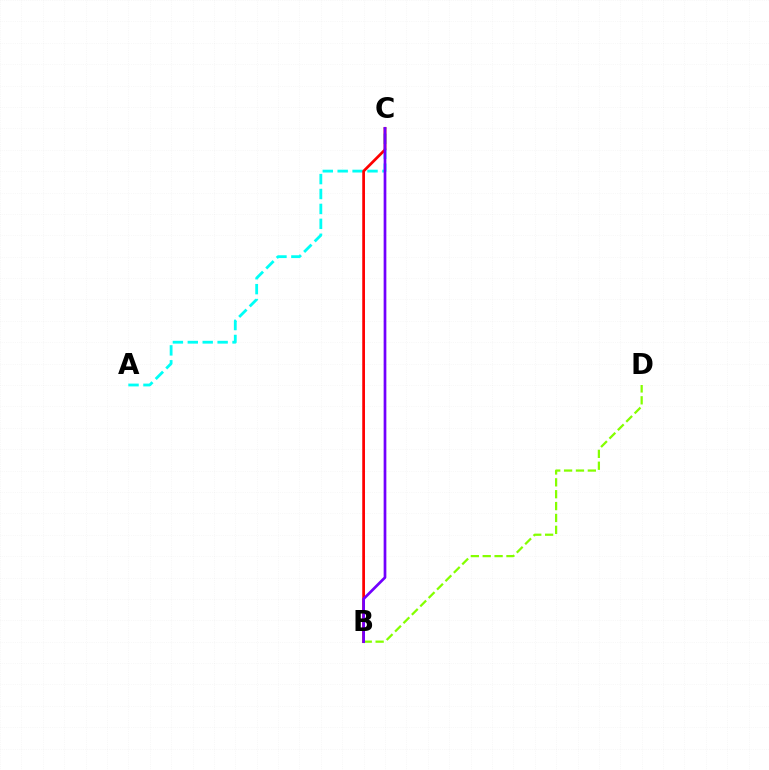{('A', 'C'): [{'color': '#00fff6', 'line_style': 'dashed', 'thickness': 2.03}], ('B', 'D'): [{'color': '#84ff00', 'line_style': 'dashed', 'thickness': 1.61}], ('B', 'C'): [{'color': '#ff0000', 'line_style': 'solid', 'thickness': 1.96}, {'color': '#7200ff', 'line_style': 'solid', 'thickness': 1.95}]}